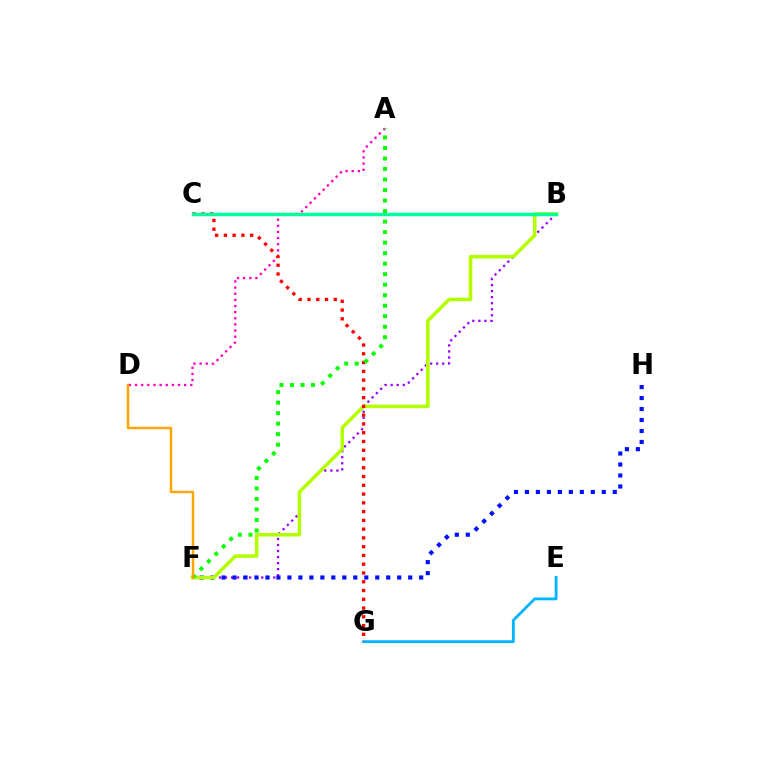{('B', 'F'): [{'color': '#9b00ff', 'line_style': 'dotted', 'thickness': 1.64}, {'color': '#b3ff00', 'line_style': 'solid', 'thickness': 2.55}], ('A', 'D'): [{'color': '#ff00bd', 'line_style': 'dotted', 'thickness': 1.67}], ('F', 'H'): [{'color': '#0010ff', 'line_style': 'dotted', 'thickness': 2.98}], ('E', 'G'): [{'color': '#00b5ff', 'line_style': 'solid', 'thickness': 2.03}], ('C', 'G'): [{'color': '#ff0000', 'line_style': 'dotted', 'thickness': 2.38}], ('A', 'F'): [{'color': '#08ff00', 'line_style': 'dotted', 'thickness': 2.86}], ('B', 'C'): [{'color': '#00ff9d', 'line_style': 'solid', 'thickness': 2.51}], ('D', 'F'): [{'color': '#ffa500', 'line_style': 'solid', 'thickness': 1.77}]}